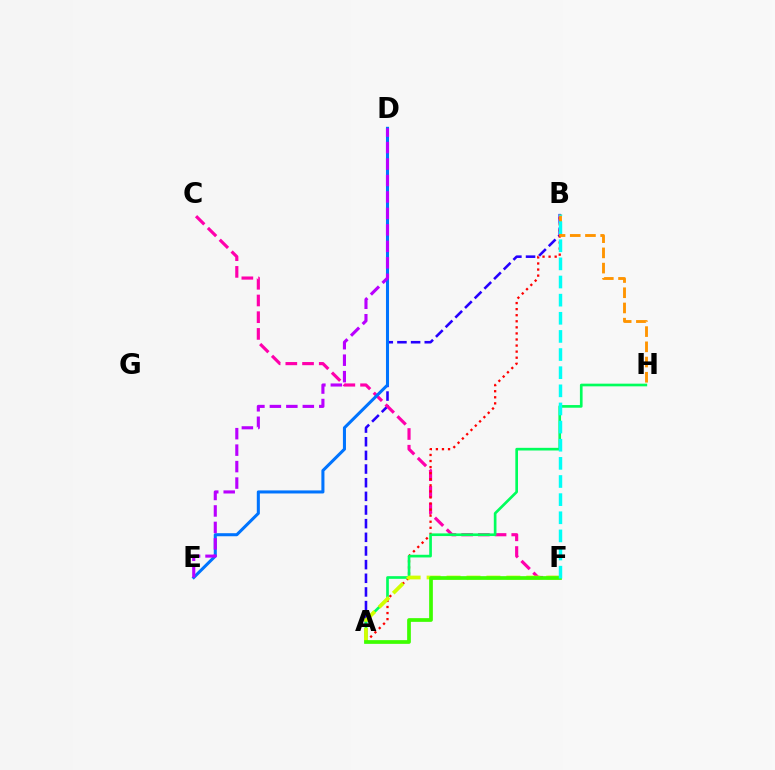{('A', 'B'): [{'color': '#2500ff', 'line_style': 'dashed', 'thickness': 1.86}, {'color': '#ff0000', 'line_style': 'dotted', 'thickness': 1.65}], ('C', 'F'): [{'color': '#ff00ac', 'line_style': 'dashed', 'thickness': 2.27}], ('B', 'H'): [{'color': '#ff9400', 'line_style': 'dashed', 'thickness': 2.07}], ('A', 'H'): [{'color': '#00ff5c', 'line_style': 'solid', 'thickness': 1.92}], ('A', 'F'): [{'color': '#d1ff00', 'line_style': 'dashed', 'thickness': 2.71}, {'color': '#3dff00', 'line_style': 'solid', 'thickness': 2.67}], ('B', 'F'): [{'color': '#00fff6', 'line_style': 'dashed', 'thickness': 2.46}], ('D', 'E'): [{'color': '#0074ff', 'line_style': 'solid', 'thickness': 2.2}, {'color': '#b900ff', 'line_style': 'dashed', 'thickness': 2.24}]}